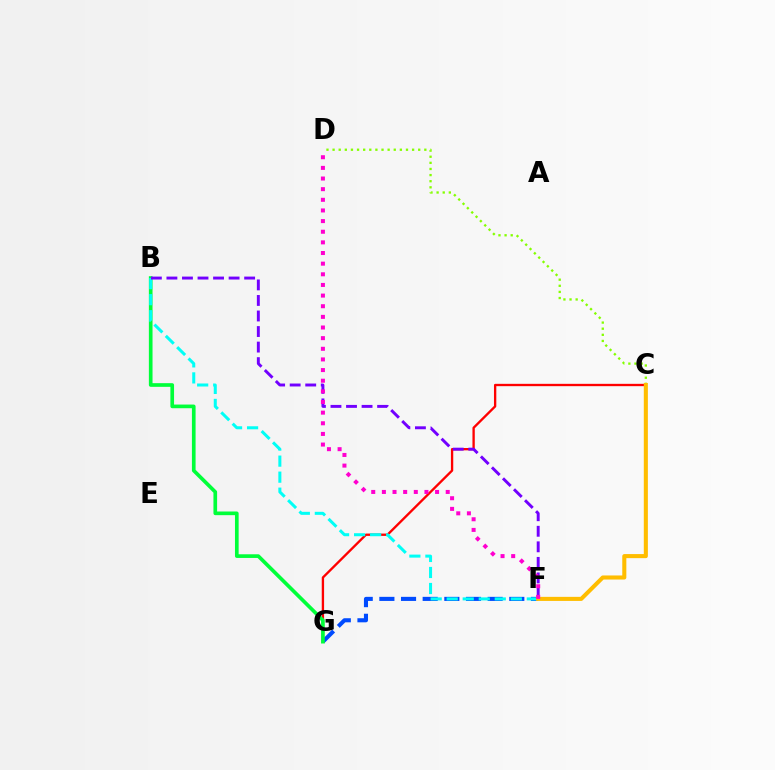{('C', 'G'): [{'color': '#ff0000', 'line_style': 'solid', 'thickness': 1.68}], ('F', 'G'): [{'color': '#004bff', 'line_style': 'dashed', 'thickness': 2.94}], ('B', 'G'): [{'color': '#00ff39', 'line_style': 'solid', 'thickness': 2.64}], ('C', 'D'): [{'color': '#84ff00', 'line_style': 'dotted', 'thickness': 1.66}], ('B', 'F'): [{'color': '#00fff6', 'line_style': 'dashed', 'thickness': 2.18}, {'color': '#7200ff', 'line_style': 'dashed', 'thickness': 2.11}], ('C', 'F'): [{'color': '#ffbd00', 'line_style': 'solid', 'thickness': 2.93}], ('D', 'F'): [{'color': '#ff00cf', 'line_style': 'dotted', 'thickness': 2.89}]}